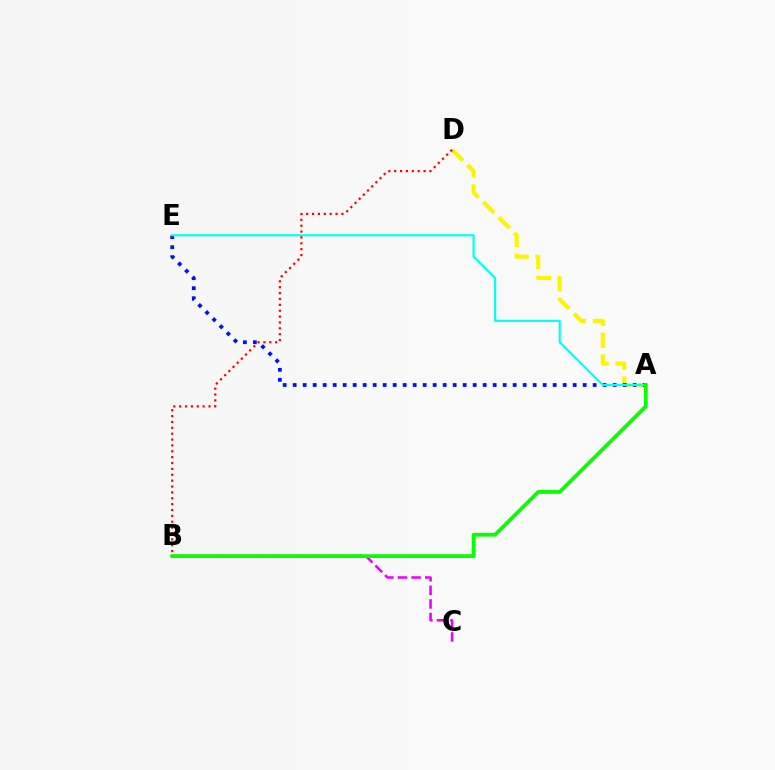{('B', 'C'): [{'color': '#ee00ff', 'line_style': 'dashed', 'thickness': 1.85}], ('A', 'D'): [{'color': '#fcf500', 'line_style': 'dashed', 'thickness': 2.96}], ('A', 'E'): [{'color': '#0010ff', 'line_style': 'dotted', 'thickness': 2.72}, {'color': '#00fff6', 'line_style': 'solid', 'thickness': 1.56}], ('A', 'B'): [{'color': '#08ff00', 'line_style': 'solid', 'thickness': 2.73}], ('B', 'D'): [{'color': '#ff0000', 'line_style': 'dotted', 'thickness': 1.6}]}